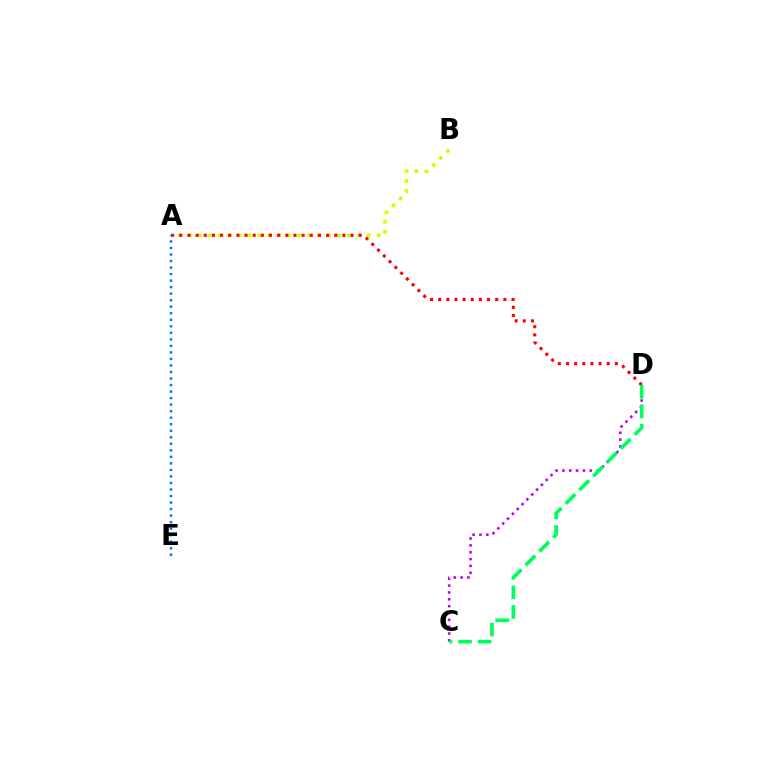{('C', 'D'): [{'color': '#b900ff', 'line_style': 'dotted', 'thickness': 1.86}, {'color': '#00ff5c', 'line_style': 'dashed', 'thickness': 2.65}], ('A', 'B'): [{'color': '#d1ff00', 'line_style': 'dotted', 'thickness': 2.7}], ('A', 'D'): [{'color': '#ff0000', 'line_style': 'dotted', 'thickness': 2.22}], ('A', 'E'): [{'color': '#0074ff', 'line_style': 'dotted', 'thickness': 1.77}]}